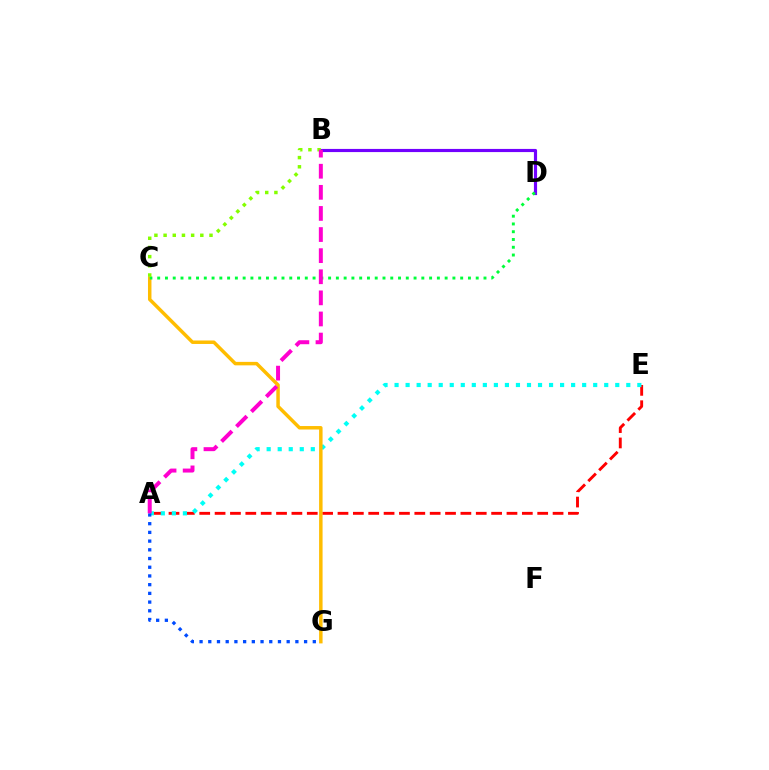{('A', 'E'): [{'color': '#ff0000', 'line_style': 'dashed', 'thickness': 2.09}, {'color': '#00fff6', 'line_style': 'dotted', 'thickness': 3.0}], ('B', 'D'): [{'color': '#7200ff', 'line_style': 'solid', 'thickness': 2.27}], ('C', 'G'): [{'color': '#ffbd00', 'line_style': 'solid', 'thickness': 2.5}], ('A', 'G'): [{'color': '#004bff', 'line_style': 'dotted', 'thickness': 2.37}], ('C', 'D'): [{'color': '#00ff39', 'line_style': 'dotted', 'thickness': 2.11}], ('B', 'C'): [{'color': '#84ff00', 'line_style': 'dotted', 'thickness': 2.49}], ('A', 'B'): [{'color': '#ff00cf', 'line_style': 'dashed', 'thickness': 2.87}]}